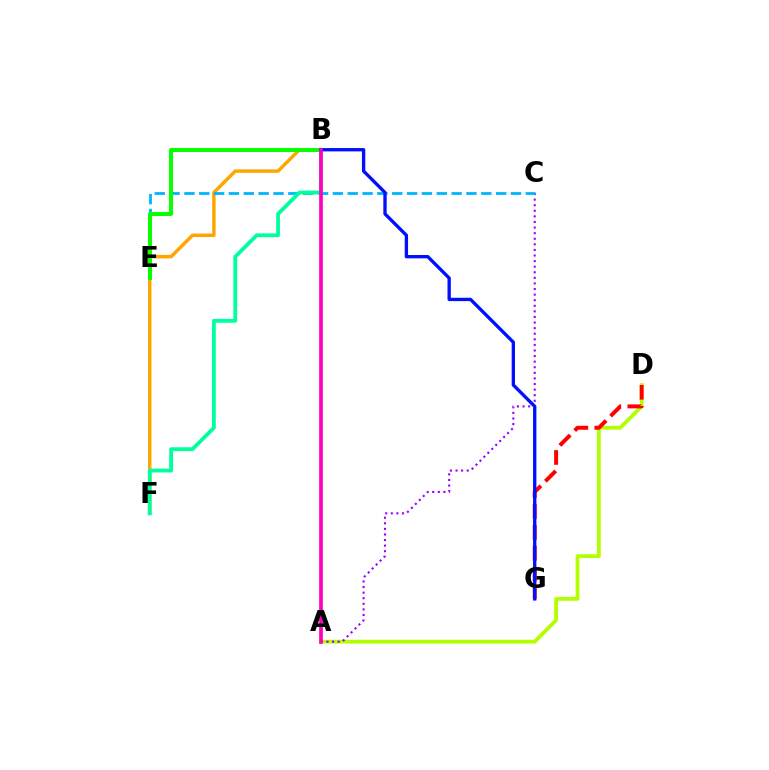{('B', 'F'): [{'color': '#ffa500', 'line_style': 'solid', 'thickness': 2.49}, {'color': '#00ff9d', 'line_style': 'solid', 'thickness': 2.75}], ('A', 'D'): [{'color': '#b3ff00', 'line_style': 'solid', 'thickness': 2.73}], ('A', 'C'): [{'color': '#9b00ff', 'line_style': 'dotted', 'thickness': 1.52}], ('C', 'E'): [{'color': '#00b5ff', 'line_style': 'dashed', 'thickness': 2.02}], ('B', 'E'): [{'color': '#08ff00', 'line_style': 'solid', 'thickness': 2.9}], ('D', 'G'): [{'color': '#ff0000', 'line_style': 'dashed', 'thickness': 2.84}], ('B', 'G'): [{'color': '#0010ff', 'line_style': 'solid', 'thickness': 2.4}], ('A', 'B'): [{'color': '#ff00bd', 'line_style': 'solid', 'thickness': 2.64}]}